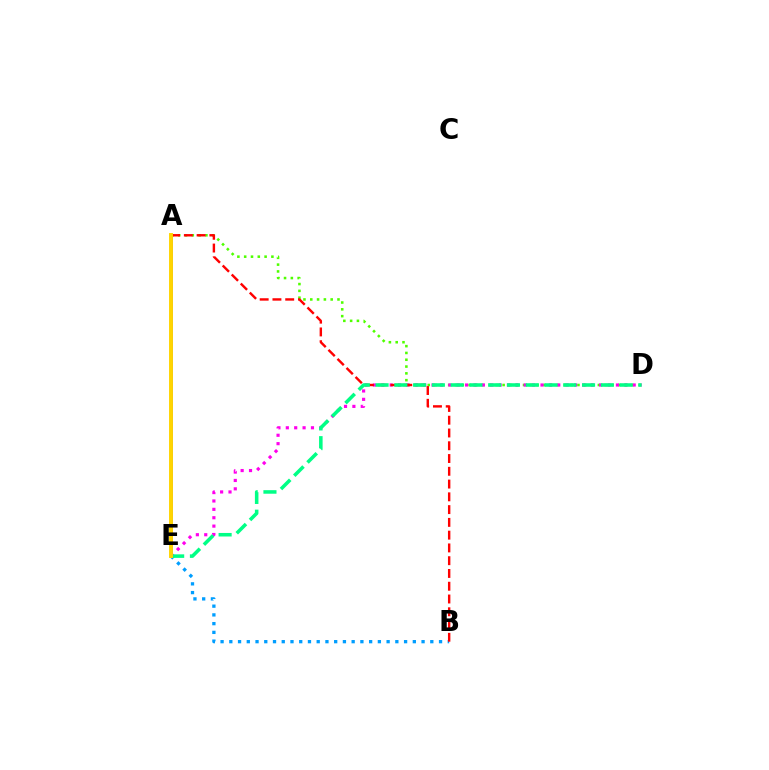{('A', 'E'): [{'color': '#3700ff', 'line_style': 'solid', 'thickness': 1.83}, {'color': '#ffd500', 'line_style': 'solid', 'thickness': 2.82}], ('A', 'D'): [{'color': '#4fff00', 'line_style': 'dotted', 'thickness': 1.85}], ('B', 'E'): [{'color': '#009eff', 'line_style': 'dotted', 'thickness': 2.37}], ('D', 'E'): [{'color': '#ff00ed', 'line_style': 'dotted', 'thickness': 2.28}, {'color': '#00ff86', 'line_style': 'dashed', 'thickness': 2.55}], ('A', 'B'): [{'color': '#ff0000', 'line_style': 'dashed', 'thickness': 1.73}]}